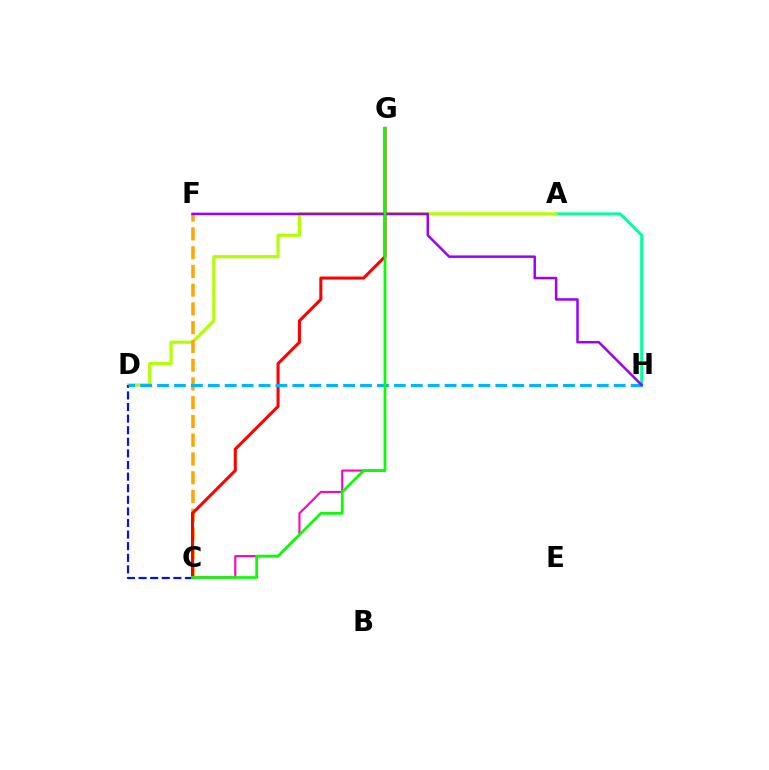{('A', 'H'): [{'color': '#00ff9d', 'line_style': 'solid', 'thickness': 2.13}], ('A', 'D'): [{'color': '#b3ff00', 'line_style': 'solid', 'thickness': 2.32}], ('C', 'F'): [{'color': '#ffa500', 'line_style': 'dashed', 'thickness': 2.55}], ('C', 'G'): [{'color': '#ff0000', 'line_style': 'solid', 'thickness': 2.2}, {'color': '#ff00bd', 'line_style': 'solid', 'thickness': 1.51}, {'color': '#08ff00', 'line_style': 'solid', 'thickness': 1.95}], ('C', 'D'): [{'color': '#0010ff', 'line_style': 'dashed', 'thickness': 1.58}], ('D', 'H'): [{'color': '#00b5ff', 'line_style': 'dashed', 'thickness': 2.3}], ('F', 'H'): [{'color': '#9b00ff', 'line_style': 'solid', 'thickness': 1.8}]}